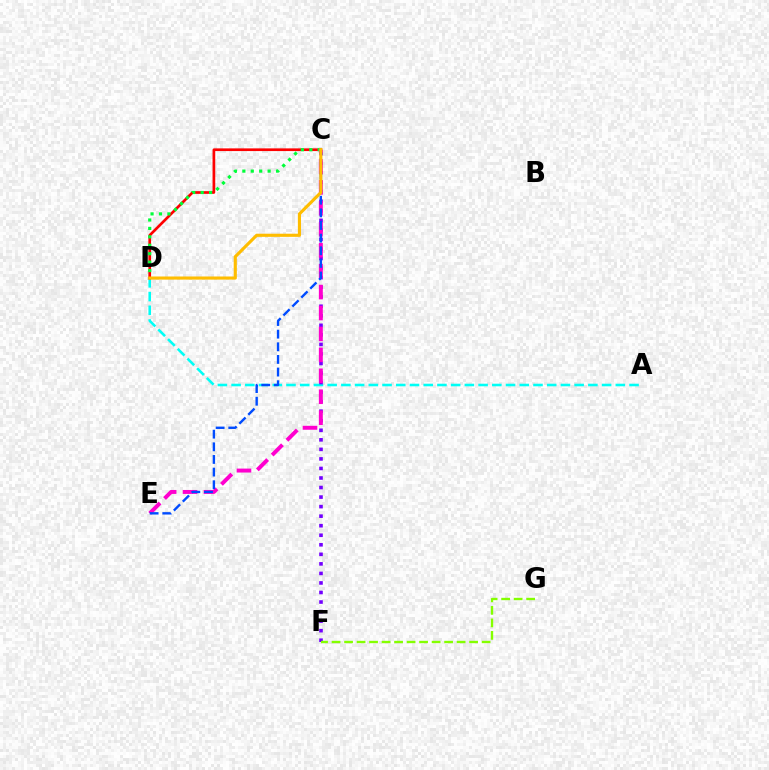{('A', 'D'): [{'color': '#00fff6', 'line_style': 'dashed', 'thickness': 1.86}], ('C', 'D'): [{'color': '#ff0000', 'line_style': 'solid', 'thickness': 1.94}, {'color': '#00ff39', 'line_style': 'dotted', 'thickness': 2.29}, {'color': '#ffbd00', 'line_style': 'solid', 'thickness': 2.26}], ('C', 'F'): [{'color': '#7200ff', 'line_style': 'dotted', 'thickness': 2.59}], ('F', 'G'): [{'color': '#84ff00', 'line_style': 'dashed', 'thickness': 1.7}], ('C', 'E'): [{'color': '#ff00cf', 'line_style': 'dashed', 'thickness': 2.84}, {'color': '#004bff', 'line_style': 'dashed', 'thickness': 1.72}]}